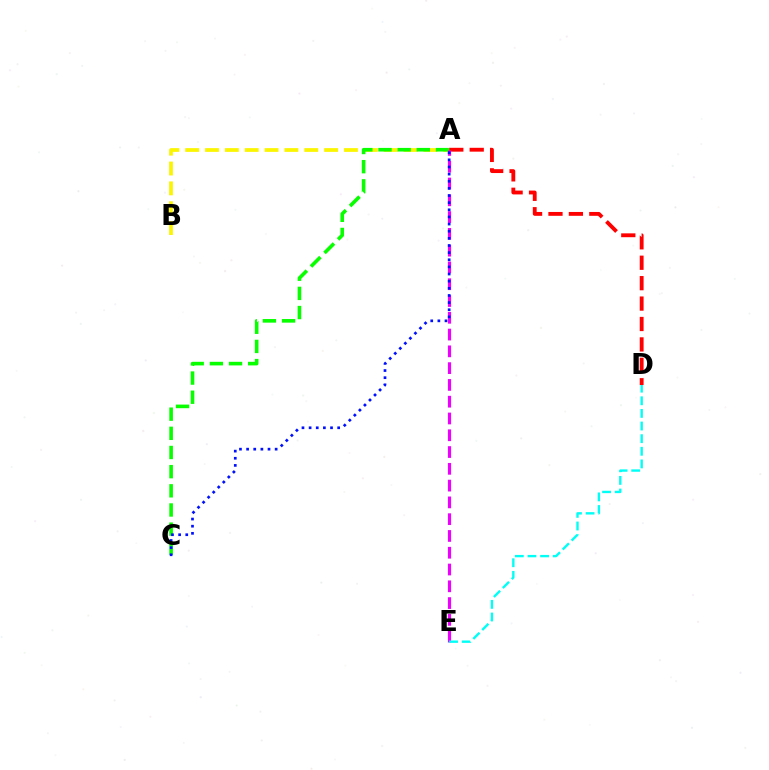{('A', 'B'): [{'color': '#fcf500', 'line_style': 'dashed', 'thickness': 2.7}], ('A', 'D'): [{'color': '#ff0000', 'line_style': 'dashed', 'thickness': 2.77}], ('A', 'C'): [{'color': '#08ff00', 'line_style': 'dashed', 'thickness': 2.6}, {'color': '#0010ff', 'line_style': 'dotted', 'thickness': 1.94}], ('A', 'E'): [{'color': '#ee00ff', 'line_style': 'dashed', 'thickness': 2.28}], ('D', 'E'): [{'color': '#00fff6', 'line_style': 'dashed', 'thickness': 1.72}]}